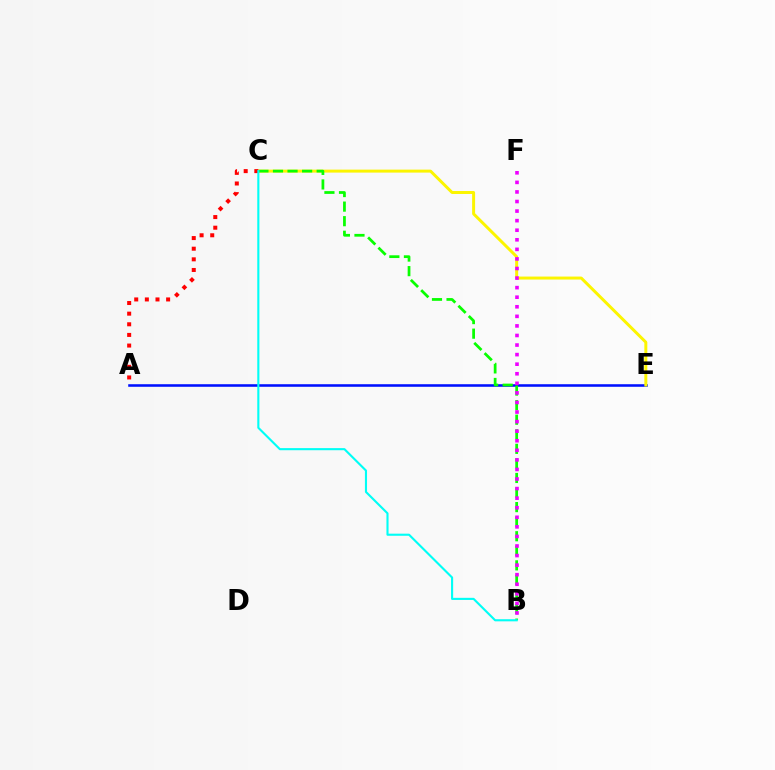{('A', 'E'): [{'color': '#0010ff', 'line_style': 'solid', 'thickness': 1.84}], ('C', 'E'): [{'color': '#fcf500', 'line_style': 'solid', 'thickness': 2.14}], ('B', 'C'): [{'color': '#08ff00', 'line_style': 'dashed', 'thickness': 1.98}, {'color': '#00fff6', 'line_style': 'solid', 'thickness': 1.52}], ('B', 'F'): [{'color': '#ee00ff', 'line_style': 'dotted', 'thickness': 2.6}], ('A', 'C'): [{'color': '#ff0000', 'line_style': 'dotted', 'thickness': 2.89}]}